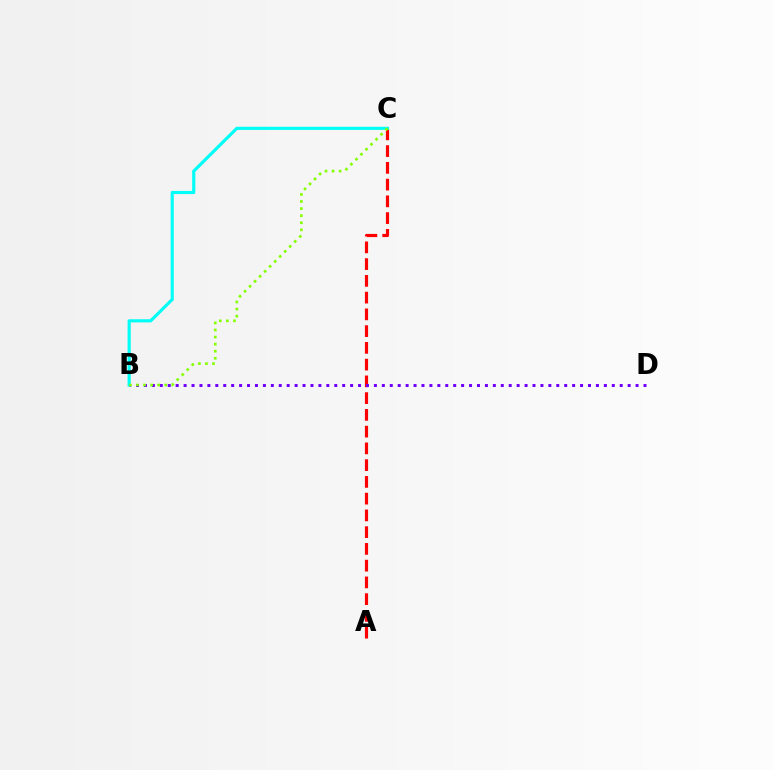{('A', 'C'): [{'color': '#ff0000', 'line_style': 'dashed', 'thickness': 2.28}], ('B', 'D'): [{'color': '#7200ff', 'line_style': 'dotted', 'thickness': 2.15}], ('B', 'C'): [{'color': '#00fff6', 'line_style': 'solid', 'thickness': 2.26}, {'color': '#84ff00', 'line_style': 'dotted', 'thickness': 1.92}]}